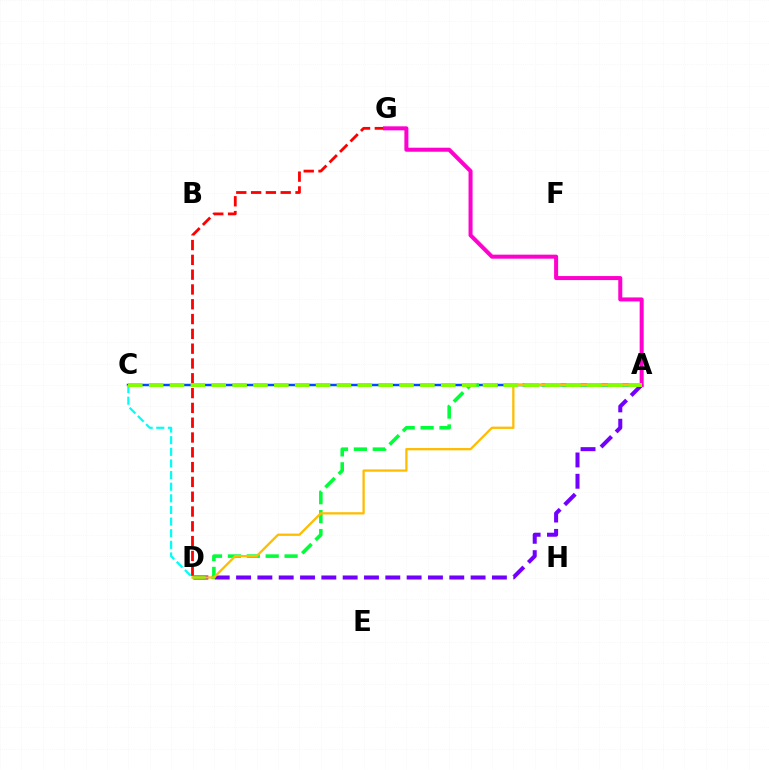{('A', 'C'): [{'color': '#004bff', 'line_style': 'solid', 'thickness': 1.79}, {'color': '#84ff00', 'line_style': 'dashed', 'thickness': 2.83}], ('D', 'G'): [{'color': '#ff0000', 'line_style': 'dashed', 'thickness': 2.01}], ('A', 'D'): [{'color': '#7200ff', 'line_style': 'dashed', 'thickness': 2.9}, {'color': '#00ff39', 'line_style': 'dashed', 'thickness': 2.57}, {'color': '#ffbd00', 'line_style': 'solid', 'thickness': 1.64}], ('A', 'G'): [{'color': '#ff00cf', 'line_style': 'solid', 'thickness': 2.89}], ('C', 'D'): [{'color': '#00fff6', 'line_style': 'dashed', 'thickness': 1.58}]}